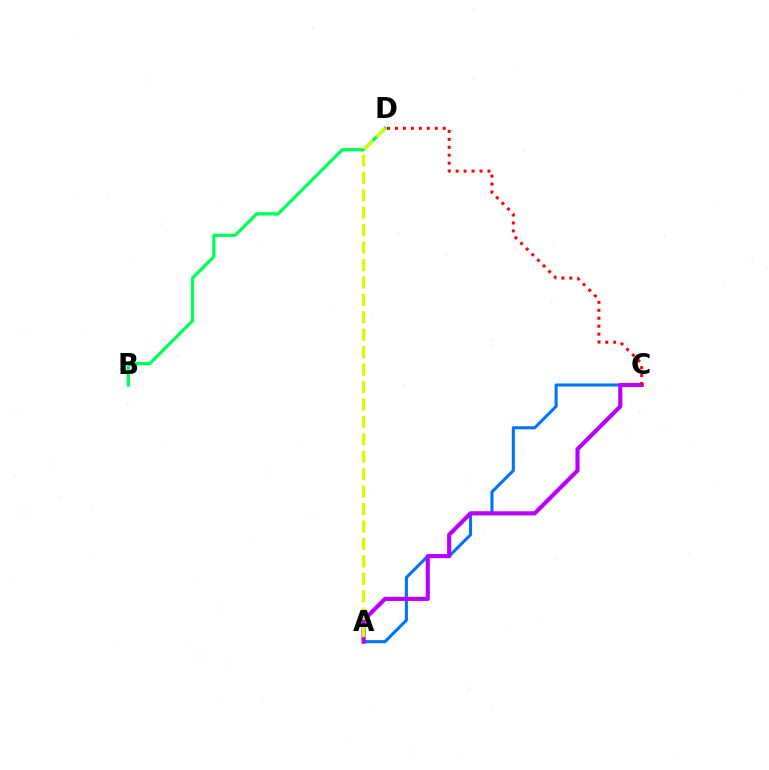{('A', 'C'): [{'color': '#0074ff', 'line_style': 'solid', 'thickness': 2.21}, {'color': '#b900ff', 'line_style': 'solid', 'thickness': 2.98}], ('B', 'D'): [{'color': '#00ff5c', 'line_style': 'solid', 'thickness': 2.36}], ('C', 'D'): [{'color': '#ff0000', 'line_style': 'dotted', 'thickness': 2.16}], ('A', 'D'): [{'color': '#d1ff00', 'line_style': 'dashed', 'thickness': 2.37}]}